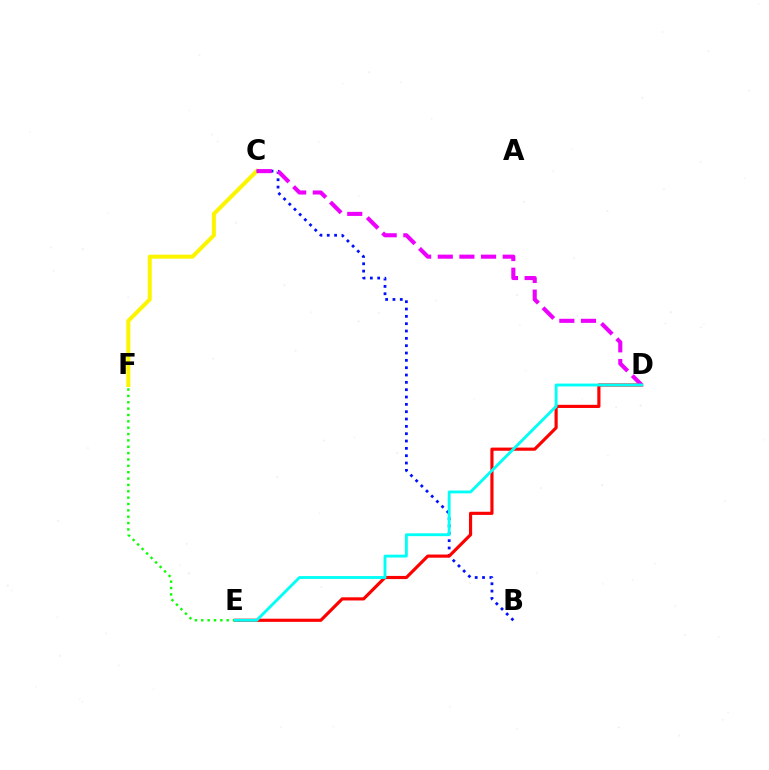{('C', 'F'): [{'color': '#fcf500', 'line_style': 'solid', 'thickness': 2.89}], ('B', 'C'): [{'color': '#0010ff', 'line_style': 'dotted', 'thickness': 1.99}], ('D', 'E'): [{'color': '#ff0000', 'line_style': 'solid', 'thickness': 2.27}, {'color': '#00fff6', 'line_style': 'solid', 'thickness': 2.05}], ('C', 'D'): [{'color': '#ee00ff', 'line_style': 'dashed', 'thickness': 2.94}], ('E', 'F'): [{'color': '#08ff00', 'line_style': 'dotted', 'thickness': 1.73}]}